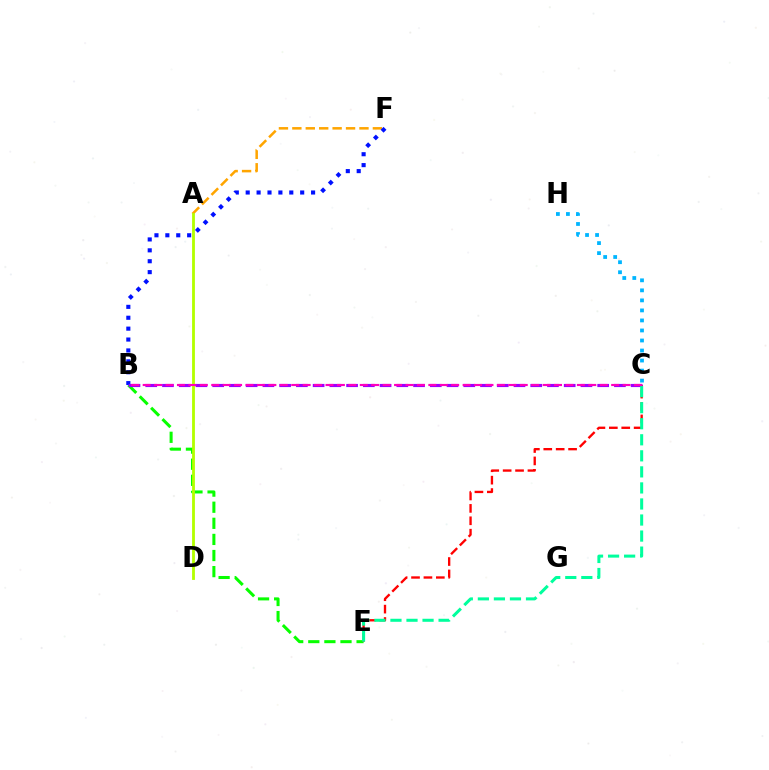{('B', 'E'): [{'color': '#08ff00', 'line_style': 'dashed', 'thickness': 2.19}], ('A', 'F'): [{'color': '#ffa500', 'line_style': 'dashed', 'thickness': 1.82}], ('C', 'E'): [{'color': '#ff0000', 'line_style': 'dashed', 'thickness': 1.68}, {'color': '#00ff9d', 'line_style': 'dashed', 'thickness': 2.18}], ('A', 'D'): [{'color': '#b3ff00', 'line_style': 'solid', 'thickness': 2.03}], ('B', 'F'): [{'color': '#0010ff', 'line_style': 'dotted', 'thickness': 2.96}], ('C', 'H'): [{'color': '#00b5ff', 'line_style': 'dotted', 'thickness': 2.72}], ('B', 'C'): [{'color': '#9b00ff', 'line_style': 'dashed', 'thickness': 2.27}, {'color': '#ff00bd', 'line_style': 'dashed', 'thickness': 1.55}]}